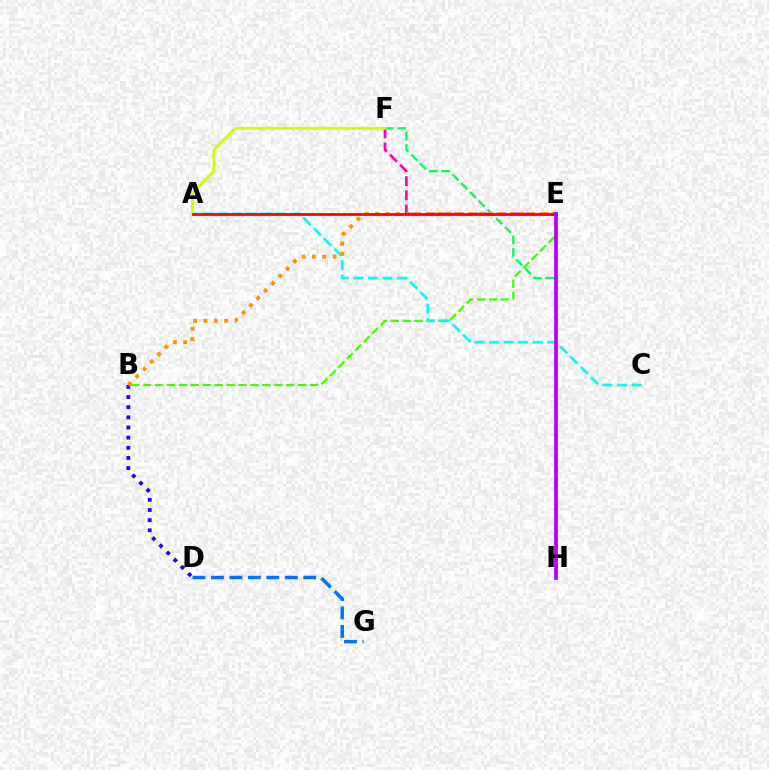{('B', 'D'): [{'color': '#2500ff', 'line_style': 'dotted', 'thickness': 2.76}], ('B', 'E'): [{'color': '#3dff00', 'line_style': 'dashed', 'thickness': 1.62}, {'color': '#ff9400', 'line_style': 'dotted', 'thickness': 2.82}], ('A', 'C'): [{'color': '#00fff6', 'line_style': 'dashed', 'thickness': 1.98}], ('E', 'F'): [{'color': '#ff00ac', 'line_style': 'dashed', 'thickness': 1.93}], ('F', 'H'): [{'color': '#00ff5c', 'line_style': 'dashed', 'thickness': 1.68}], ('A', 'F'): [{'color': '#d1ff00', 'line_style': 'solid', 'thickness': 2.03}], ('A', 'E'): [{'color': '#ff0000', 'line_style': 'solid', 'thickness': 1.97}], ('E', 'H'): [{'color': '#b900ff', 'line_style': 'solid', 'thickness': 2.71}], ('D', 'G'): [{'color': '#0074ff', 'line_style': 'dashed', 'thickness': 2.51}]}